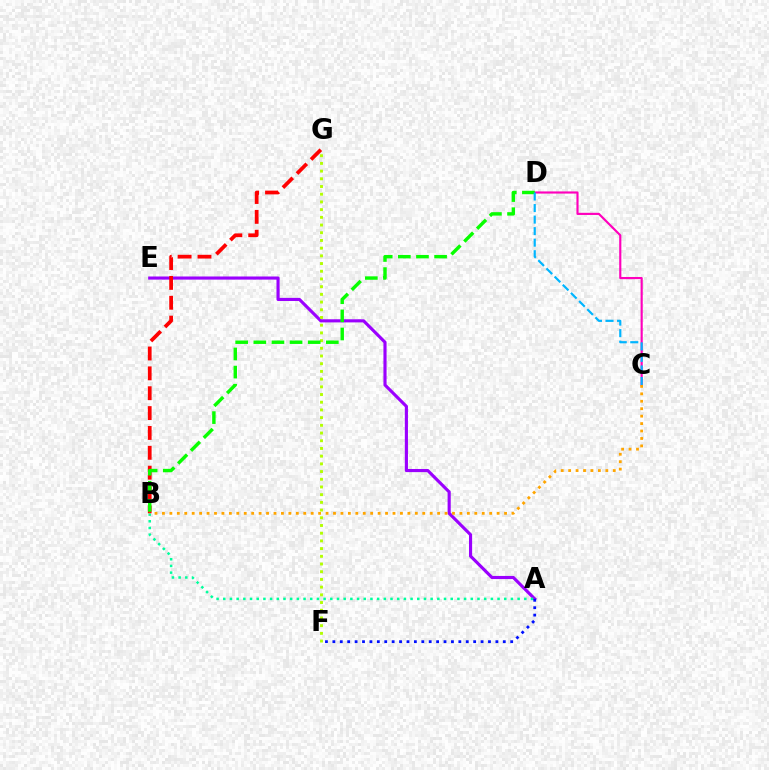{('A', 'E'): [{'color': '#9b00ff', 'line_style': 'solid', 'thickness': 2.25}], ('C', 'D'): [{'color': '#ff00bd', 'line_style': 'solid', 'thickness': 1.55}, {'color': '#00b5ff', 'line_style': 'dashed', 'thickness': 1.57}], ('B', 'G'): [{'color': '#ff0000', 'line_style': 'dashed', 'thickness': 2.7}], ('F', 'G'): [{'color': '#b3ff00', 'line_style': 'dotted', 'thickness': 2.09}], ('B', 'D'): [{'color': '#08ff00', 'line_style': 'dashed', 'thickness': 2.46}], ('A', 'B'): [{'color': '#00ff9d', 'line_style': 'dotted', 'thickness': 1.82}], ('A', 'F'): [{'color': '#0010ff', 'line_style': 'dotted', 'thickness': 2.01}], ('B', 'C'): [{'color': '#ffa500', 'line_style': 'dotted', 'thickness': 2.02}]}